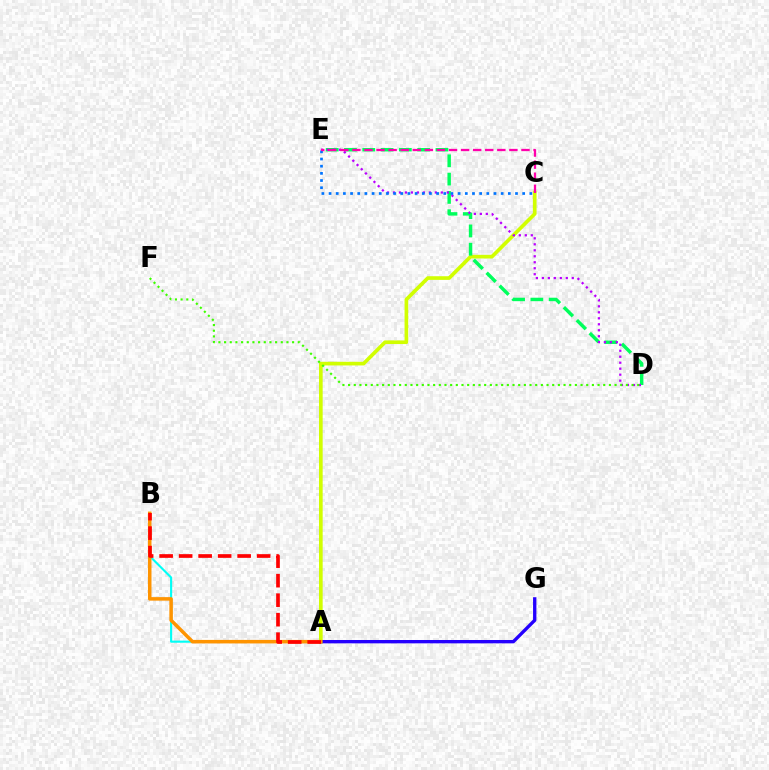{('A', 'C'): [{'color': '#d1ff00', 'line_style': 'solid', 'thickness': 2.64}], ('D', 'E'): [{'color': '#00ff5c', 'line_style': 'dashed', 'thickness': 2.49}, {'color': '#b900ff', 'line_style': 'dotted', 'thickness': 1.63}], ('A', 'G'): [{'color': '#2500ff', 'line_style': 'solid', 'thickness': 2.41}], ('A', 'B'): [{'color': '#00fff6', 'line_style': 'solid', 'thickness': 1.52}, {'color': '#ff9400', 'line_style': 'solid', 'thickness': 2.53}, {'color': '#ff0000', 'line_style': 'dashed', 'thickness': 2.65}], ('C', 'E'): [{'color': '#0074ff', 'line_style': 'dotted', 'thickness': 1.95}, {'color': '#ff00ac', 'line_style': 'dashed', 'thickness': 1.64}], ('D', 'F'): [{'color': '#3dff00', 'line_style': 'dotted', 'thickness': 1.54}]}